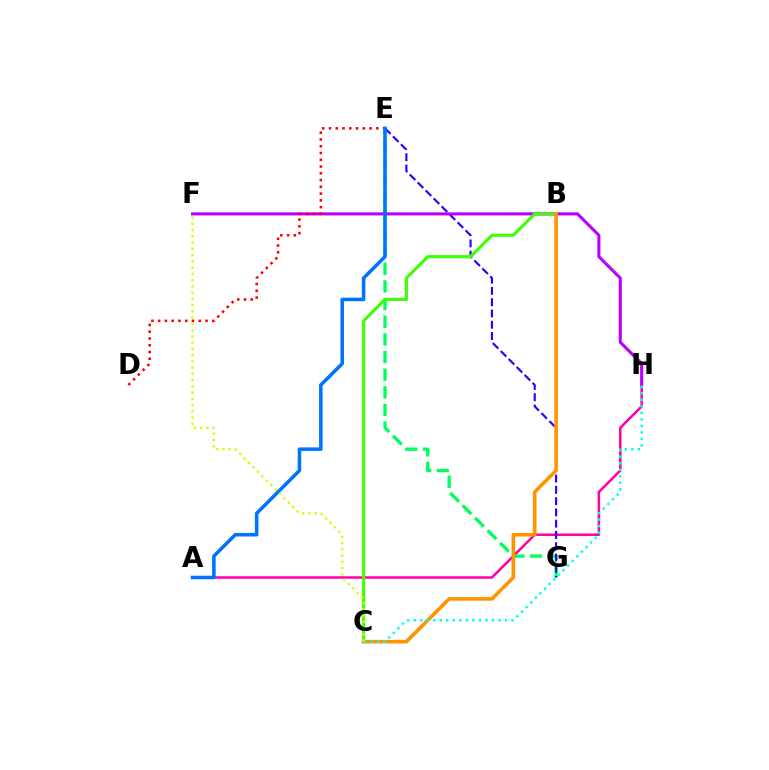{('A', 'H'): [{'color': '#ff00ac', 'line_style': 'solid', 'thickness': 1.83}], ('E', 'G'): [{'color': '#00ff5c', 'line_style': 'dashed', 'thickness': 2.4}, {'color': '#2500ff', 'line_style': 'dashed', 'thickness': 1.53}], ('F', 'H'): [{'color': '#b900ff', 'line_style': 'solid', 'thickness': 2.2}], ('D', 'E'): [{'color': '#ff0000', 'line_style': 'dotted', 'thickness': 1.84}], ('B', 'C'): [{'color': '#3dff00', 'line_style': 'solid', 'thickness': 2.22}, {'color': '#ff9400', 'line_style': 'solid', 'thickness': 2.6}], ('A', 'E'): [{'color': '#0074ff', 'line_style': 'solid', 'thickness': 2.56}], ('C', 'H'): [{'color': '#00fff6', 'line_style': 'dotted', 'thickness': 1.77}], ('C', 'F'): [{'color': '#d1ff00', 'line_style': 'dotted', 'thickness': 1.7}]}